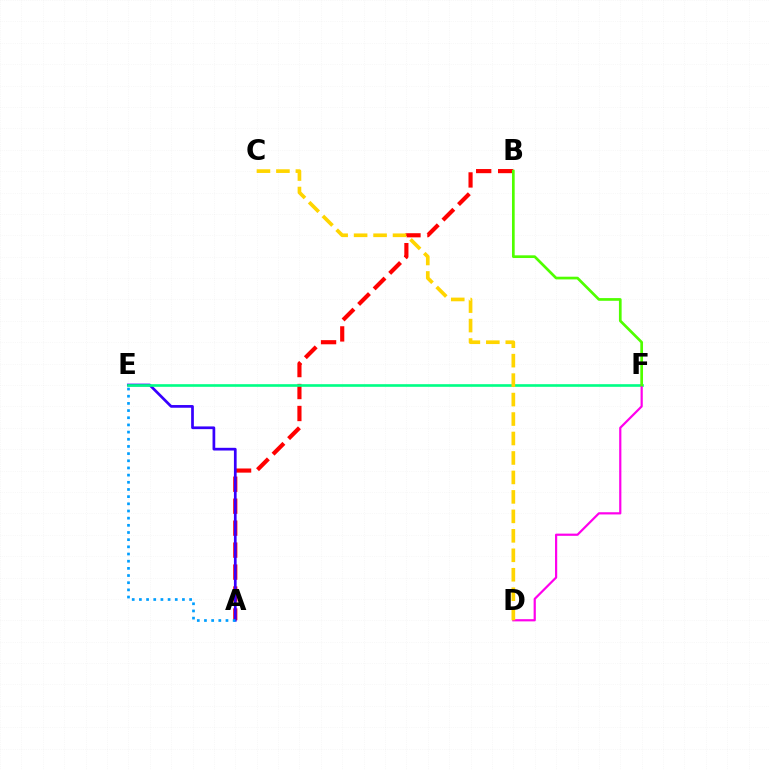{('A', 'B'): [{'color': '#ff0000', 'line_style': 'dashed', 'thickness': 2.98}], ('A', 'E'): [{'color': '#3700ff', 'line_style': 'solid', 'thickness': 1.95}, {'color': '#009eff', 'line_style': 'dotted', 'thickness': 1.95}], ('E', 'F'): [{'color': '#00ff86', 'line_style': 'solid', 'thickness': 1.9}], ('D', 'F'): [{'color': '#ff00ed', 'line_style': 'solid', 'thickness': 1.59}], ('C', 'D'): [{'color': '#ffd500', 'line_style': 'dashed', 'thickness': 2.64}], ('B', 'F'): [{'color': '#4fff00', 'line_style': 'solid', 'thickness': 1.94}]}